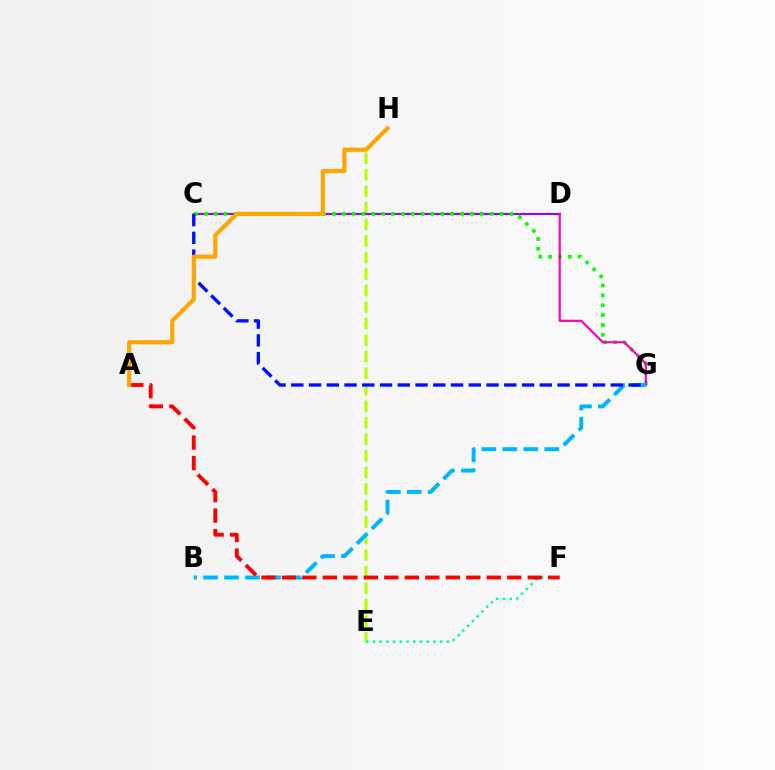{('E', 'H'): [{'color': '#b3ff00', 'line_style': 'dashed', 'thickness': 2.25}], ('C', 'D'): [{'color': '#9b00ff', 'line_style': 'solid', 'thickness': 1.51}], ('C', 'G'): [{'color': '#08ff00', 'line_style': 'dotted', 'thickness': 2.68}, {'color': '#0010ff', 'line_style': 'dashed', 'thickness': 2.41}], ('D', 'G'): [{'color': '#ff00bd', 'line_style': 'solid', 'thickness': 1.58}], ('E', 'F'): [{'color': '#00ff9d', 'line_style': 'dotted', 'thickness': 1.82}], ('B', 'G'): [{'color': '#00b5ff', 'line_style': 'dashed', 'thickness': 2.85}], ('A', 'F'): [{'color': '#ff0000', 'line_style': 'dashed', 'thickness': 2.78}], ('A', 'H'): [{'color': '#ffa500', 'line_style': 'solid', 'thickness': 2.98}]}